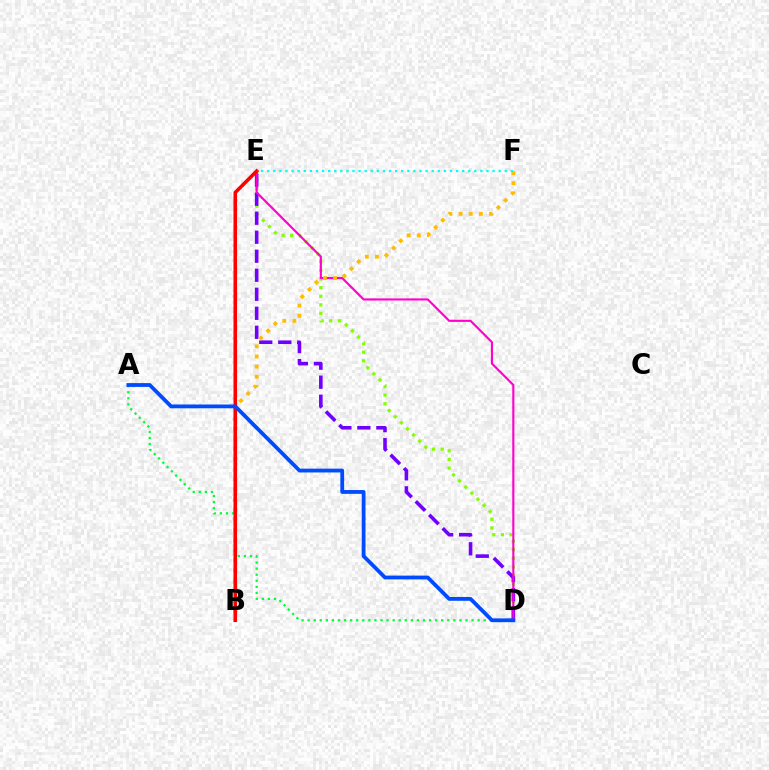{('D', 'E'): [{'color': '#84ff00', 'line_style': 'dotted', 'thickness': 2.34}, {'color': '#7200ff', 'line_style': 'dashed', 'thickness': 2.58}, {'color': '#ff00cf', 'line_style': 'solid', 'thickness': 1.53}], ('B', 'F'): [{'color': '#ffbd00', 'line_style': 'dotted', 'thickness': 2.75}], ('A', 'D'): [{'color': '#00ff39', 'line_style': 'dotted', 'thickness': 1.65}, {'color': '#004bff', 'line_style': 'solid', 'thickness': 2.74}], ('B', 'E'): [{'color': '#ff0000', 'line_style': 'solid', 'thickness': 2.58}], ('E', 'F'): [{'color': '#00fff6', 'line_style': 'dotted', 'thickness': 1.65}]}